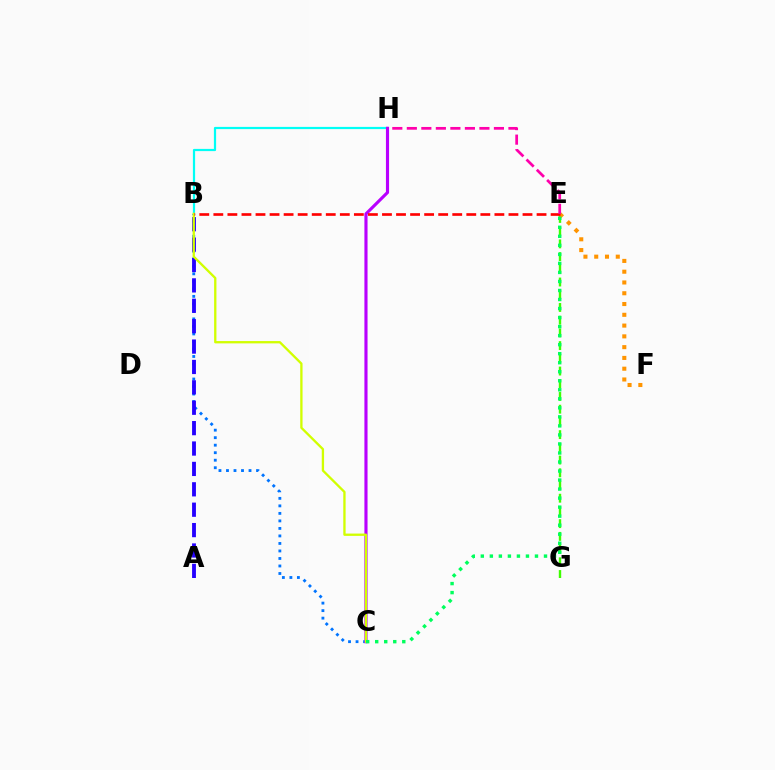{('B', 'C'): [{'color': '#0074ff', 'line_style': 'dotted', 'thickness': 2.04}, {'color': '#d1ff00', 'line_style': 'solid', 'thickness': 1.67}], ('B', 'H'): [{'color': '#00fff6', 'line_style': 'solid', 'thickness': 1.59}], ('A', 'B'): [{'color': '#2500ff', 'line_style': 'dashed', 'thickness': 2.77}], ('E', 'G'): [{'color': '#3dff00', 'line_style': 'dashed', 'thickness': 1.73}], ('E', 'F'): [{'color': '#ff9400', 'line_style': 'dotted', 'thickness': 2.93}], ('C', 'H'): [{'color': '#b900ff', 'line_style': 'solid', 'thickness': 2.26}], ('B', 'E'): [{'color': '#ff0000', 'line_style': 'dashed', 'thickness': 1.91}], ('C', 'E'): [{'color': '#00ff5c', 'line_style': 'dotted', 'thickness': 2.45}], ('E', 'H'): [{'color': '#ff00ac', 'line_style': 'dashed', 'thickness': 1.97}]}